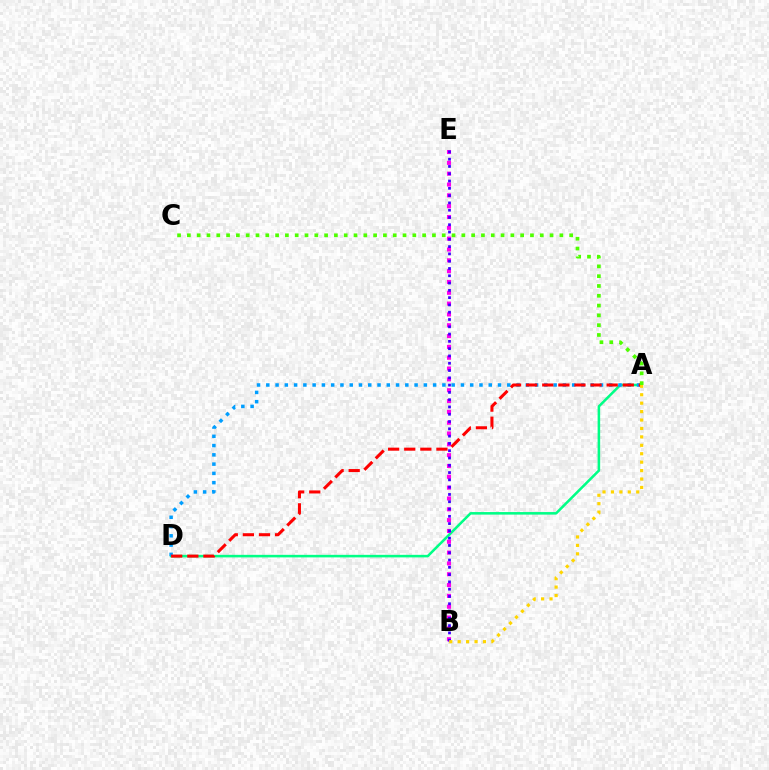{('A', 'D'): [{'color': '#00ff86', 'line_style': 'solid', 'thickness': 1.84}, {'color': '#009eff', 'line_style': 'dotted', 'thickness': 2.52}, {'color': '#ff0000', 'line_style': 'dashed', 'thickness': 2.19}], ('B', 'E'): [{'color': '#ff00ed', 'line_style': 'dotted', 'thickness': 2.94}, {'color': '#3700ff', 'line_style': 'dotted', 'thickness': 1.98}], ('A', 'C'): [{'color': '#4fff00', 'line_style': 'dotted', 'thickness': 2.66}], ('A', 'B'): [{'color': '#ffd500', 'line_style': 'dotted', 'thickness': 2.29}]}